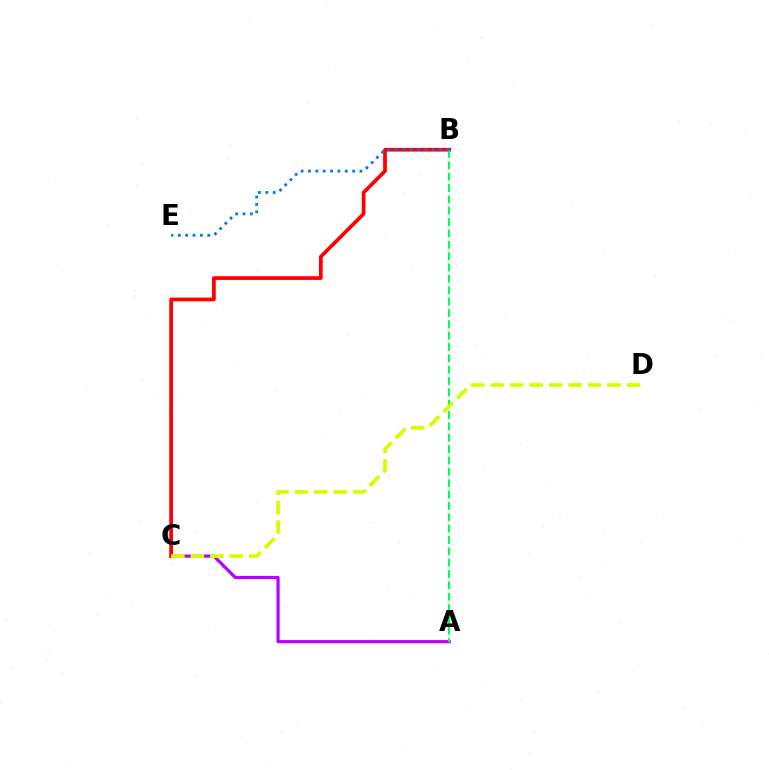{('A', 'C'): [{'color': '#b900ff', 'line_style': 'solid', 'thickness': 2.3}], ('B', 'C'): [{'color': '#ff0000', 'line_style': 'solid', 'thickness': 2.68}], ('A', 'B'): [{'color': '#00ff5c', 'line_style': 'dashed', 'thickness': 1.54}], ('B', 'E'): [{'color': '#0074ff', 'line_style': 'dotted', 'thickness': 2.0}], ('C', 'D'): [{'color': '#d1ff00', 'line_style': 'dashed', 'thickness': 2.64}]}